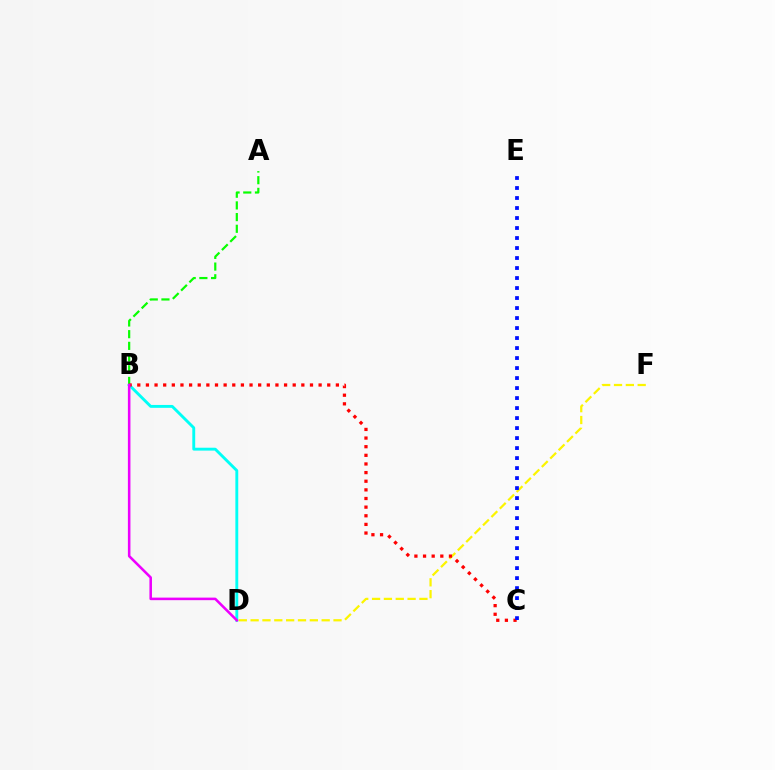{('B', 'D'): [{'color': '#00fff6', 'line_style': 'solid', 'thickness': 2.07}, {'color': '#ee00ff', 'line_style': 'solid', 'thickness': 1.84}], ('D', 'F'): [{'color': '#fcf500', 'line_style': 'dashed', 'thickness': 1.61}], ('A', 'B'): [{'color': '#08ff00', 'line_style': 'dashed', 'thickness': 1.59}], ('B', 'C'): [{'color': '#ff0000', 'line_style': 'dotted', 'thickness': 2.35}], ('C', 'E'): [{'color': '#0010ff', 'line_style': 'dotted', 'thickness': 2.72}]}